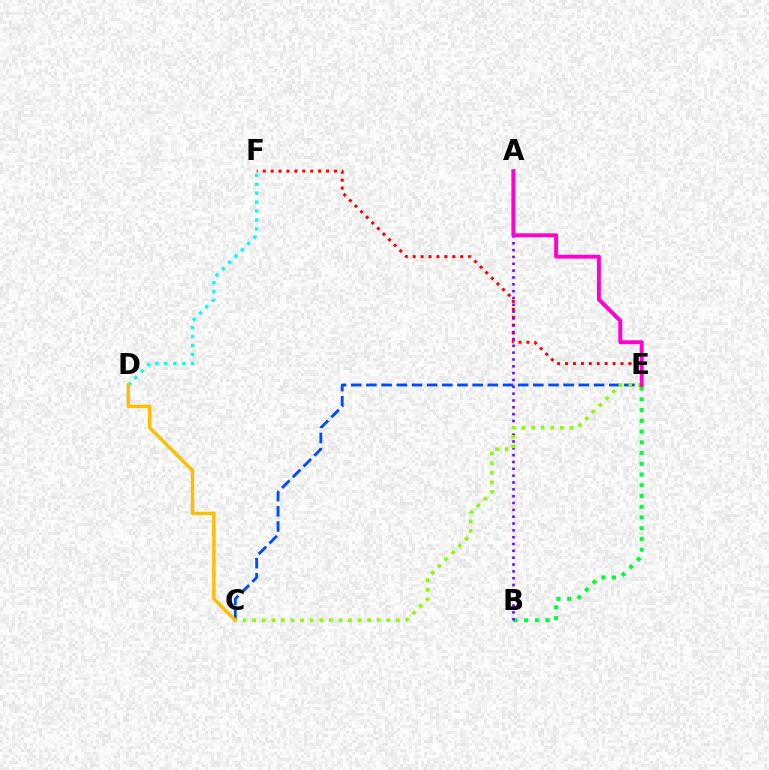{('C', 'E'): [{'color': '#004bff', 'line_style': 'dashed', 'thickness': 2.06}, {'color': '#84ff00', 'line_style': 'dotted', 'thickness': 2.6}], ('E', 'F'): [{'color': '#ff0000', 'line_style': 'dotted', 'thickness': 2.15}], ('D', 'F'): [{'color': '#00fff6', 'line_style': 'dotted', 'thickness': 2.43}], ('B', 'E'): [{'color': '#00ff39', 'line_style': 'dotted', 'thickness': 2.92}], ('A', 'B'): [{'color': '#7200ff', 'line_style': 'dotted', 'thickness': 1.86}], ('A', 'E'): [{'color': '#ff00cf', 'line_style': 'solid', 'thickness': 2.82}], ('C', 'D'): [{'color': '#ffbd00', 'line_style': 'solid', 'thickness': 2.45}]}